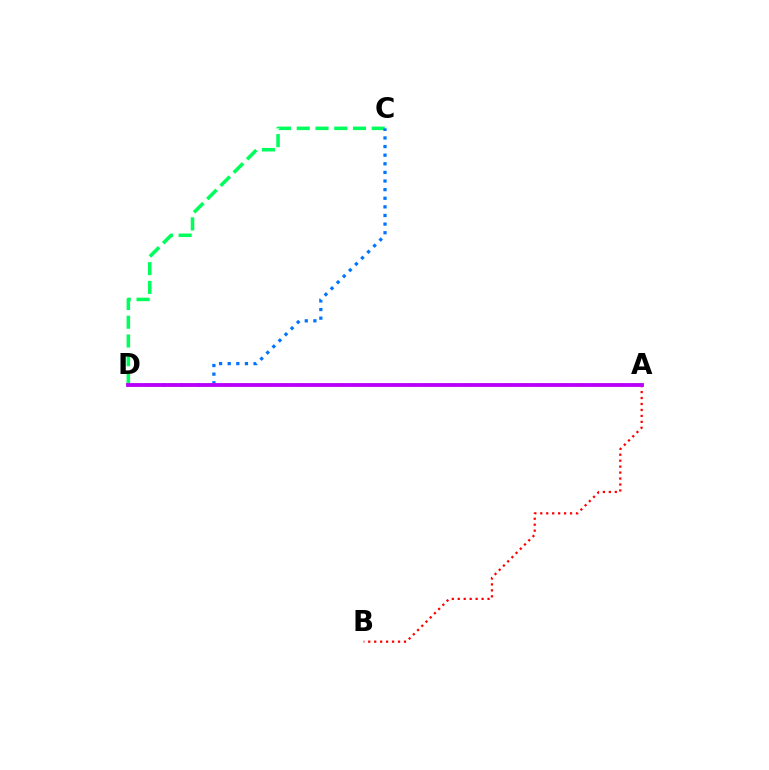{('A', 'B'): [{'color': '#ff0000', 'line_style': 'dotted', 'thickness': 1.62}], ('C', 'D'): [{'color': '#00ff5c', 'line_style': 'dashed', 'thickness': 2.55}, {'color': '#0074ff', 'line_style': 'dotted', 'thickness': 2.34}], ('A', 'D'): [{'color': '#d1ff00', 'line_style': 'dashed', 'thickness': 2.52}, {'color': '#b900ff', 'line_style': 'solid', 'thickness': 2.75}]}